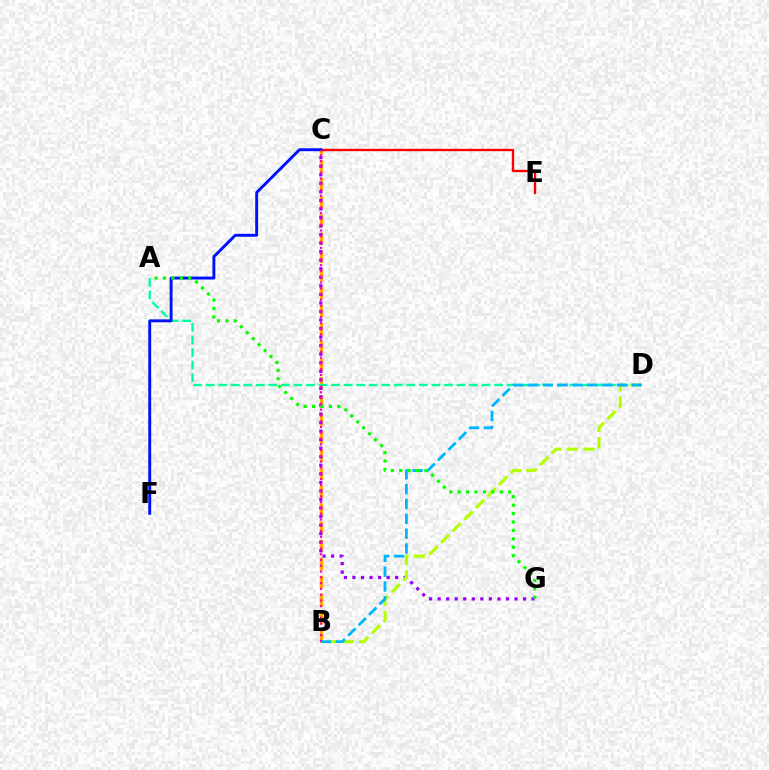{('B', 'C'): [{'color': '#ffa500', 'line_style': 'dashed', 'thickness': 2.45}, {'color': '#ff00bd', 'line_style': 'dotted', 'thickness': 1.57}], ('C', 'E'): [{'color': '#ff0000', 'line_style': 'solid', 'thickness': 1.69}], ('C', 'G'): [{'color': '#9b00ff', 'line_style': 'dotted', 'thickness': 2.32}], ('B', 'D'): [{'color': '#b3ff00', 'line_style': 'dashed', 'thickness': 2.23}, {'color': '#00b5ff', 'line_style': 'dashed', 'thickness': 2.02}], ('A', 'D'): [{'color': '#00ff9d', 'line_style': 'dashed', 'thickness': 1.7}], ('C', 'F'): [{'color': '#0010ff', 'line_style': 'solid', 'thickness': 2.1}], ('A', 'G'): [{'color': '#08ff00', 'line_style': 'dotted', 'thickness': 2.29}]}